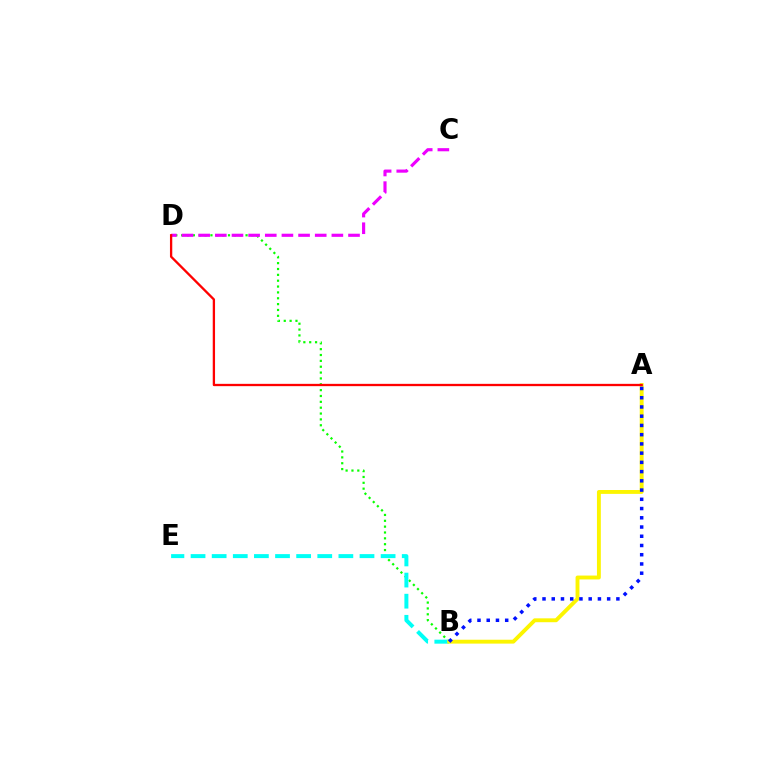{('B', 'D'): [{'color': '#08ff00', 'line_style': 'dotted', 'thickness': 1.59}], ('B', 'E'): [{'color': '#00fff6', 'line_style': 'dashed', 'thickness': 2.87}], ('C', 'D'): [{'color': '#ee00ff', 'line_style': 'dashed', 'thickness': 2.26}], ('A', 'B'): [{'color': '#fcf500', 'line_style': 'solid', 'thickness': 2.79}, {'color': '#0010ff', 'line_style': 'dotted', 'thickness': 2.51}], ('A', 'D'): [{'color': '#ff0000', 'line_style': 'solid', 'thickness': 1.66}]}